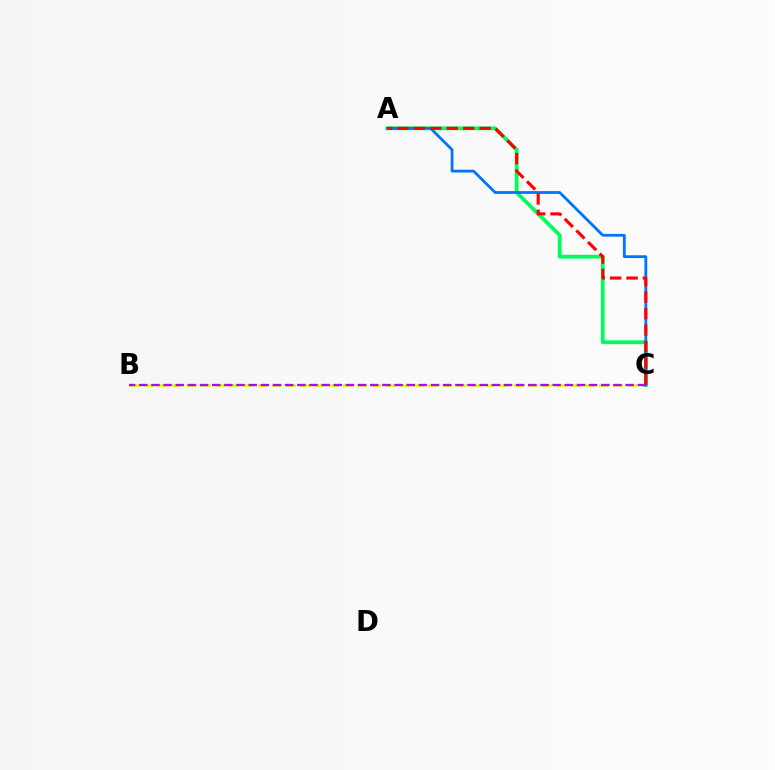{('B', 'C'): [{'color': '#d1ff00', 'line_style': 'dashed', 'thickness': 1.93}, {'color': '#b900ff', 'line_style': 'dashed', 'thickness': 1.65}], ('A', 'C'): [{'color': '#00ff5c', 'line_style': 'solid', 'thickness': 2.72}, {'color': '#0074ff', 'line_style': 'solid', 'thickness': 2.0}, {'color': '#ff0000', 'line_style': 'dashed', 'thickness': 2.23}]}